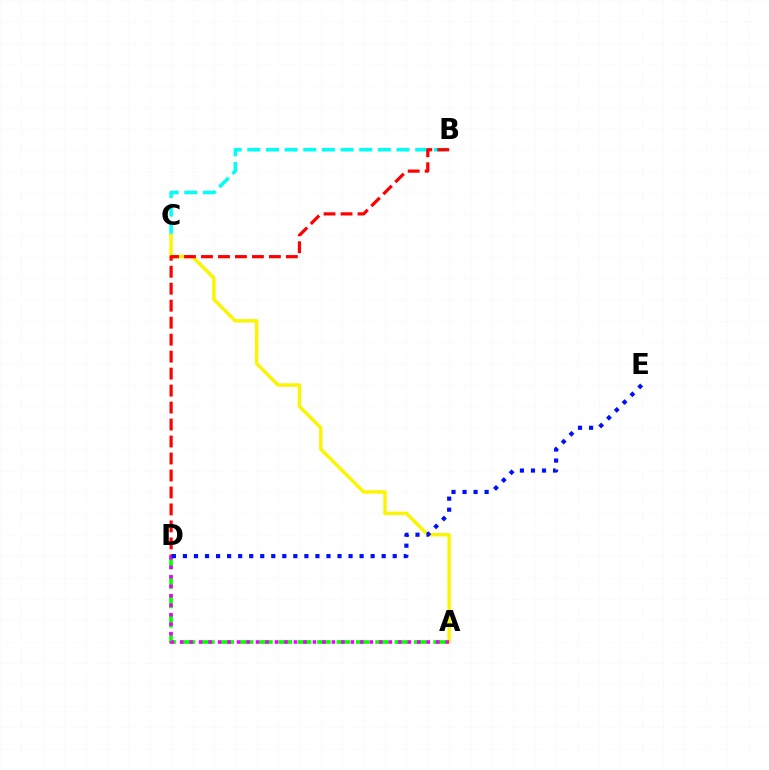{('B', 'C'): [{'color': '#00fff6', 'line_style': 'dashed', 'thickness': 2.53}], ('A', 'C'): [{'color': '#fcf500', 'line_style': 'solid', 'thickness': 2.47}], ('A', 'D'): [{'color': '#08ff00', 'line_style': 'dashed', 'thickness': 2.63}, {'color': '#ee00ff', 'line_style': 'dotted', 'thickness': 2.58}], ('B', 'D'): [{'color': '#ff0000', 'line_style': 'dashed', 'thickness': 2.31}], ('D', 'E'): [{'color': '#0010ff', 'line_style': 'dotted', 'thickness': 3.0}]}